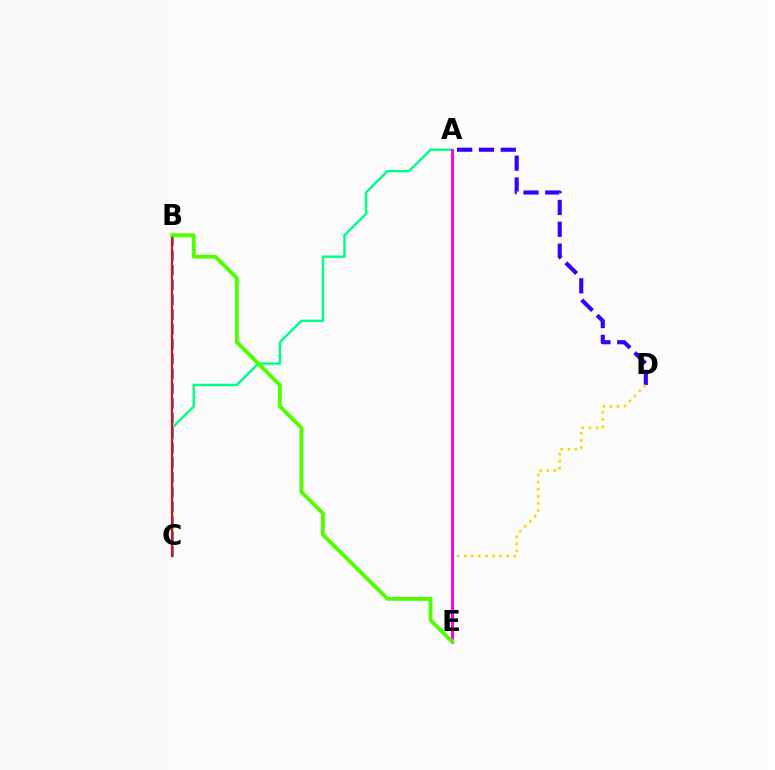{('A', 'D'): [{'color': '#3700ff', 'line_style': 'dashed', 'thickness': 2.97}], ('D', 'E'): [{'color': '#ffd500', 'line_style': 'dotted', 'thickness': 1.92}], ('A', 'C'): [{'color': '#00ff86', 'line_style': 'solid', 'thickness': 1.75}], ('B', 'C'): [{'color': '#009eff', 'line_style': 'dashed', 'thickness': 2.01}, {'color': '#ff0000', 'line_style': 'solid', 'thickness': 1.55}], ('A', 'E'): [{'color': '#ff00ed', 'line_style': 'solid', 'thickness': 2.13}], ('B', 'E'): [{'color': '#4fff00', 'line_style': 'solid', 'thickness': 2.78}]}